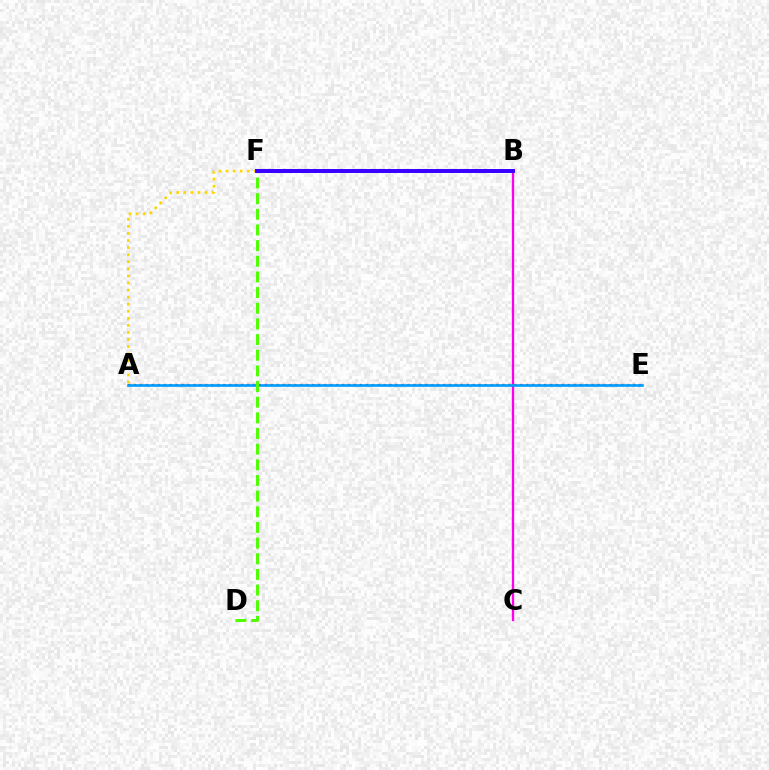{('A', 'E'): [{'color': '#ff0000', 'line_style': 'dotted', 'thickness': 1.61}, {'color': '#009eff', 'line_style': 'solid', 'thickness': 1.92}], ('A', 'F'): [{'color': '#ffd500', 'line_style': 'dotted', 'thickness': 1.92}], ('B', 'C'): [{'color': '#ff00ed', 'line_style': 'solid', 'thickness': 1.67}], ('B', 'F'): [{'color': '#00ff86', 'line_style': 'dotted', 'thickness': 2.55}, {'color': '#3700ff', 'line_style': 'solid', 'thickness': 2.85}], ('D', 'F'): [{'color': '#4fff00', 'line_style': 'dashed', 'thickness': 2.13}]}